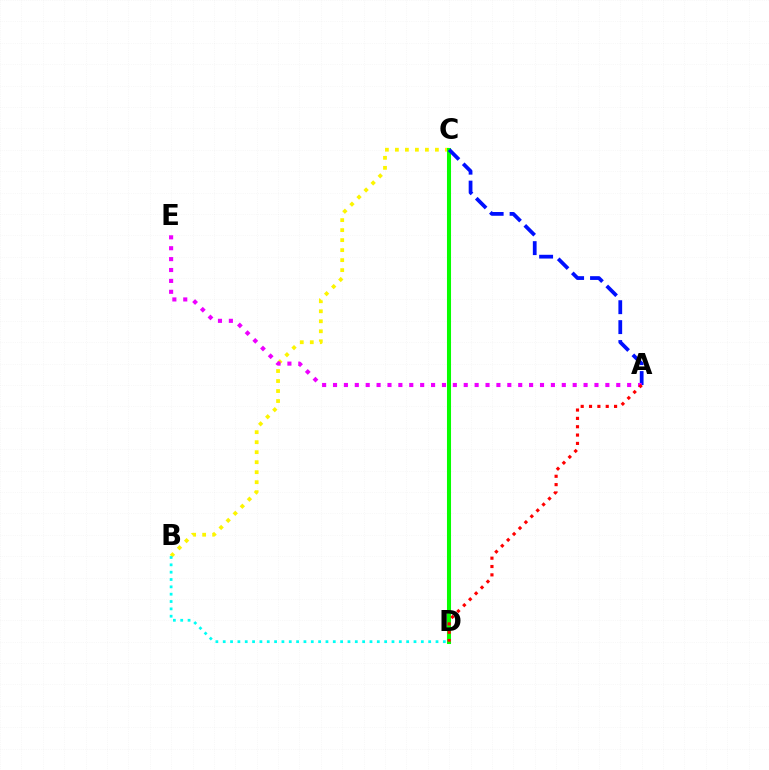{('B', 'C'): [{'color': '#fcf500', 'line_style': 'dotted', 'thickness': 2.72}], ('C', 'D'): [{'color': '#08ff00', 'line_style': 'solid', 'thickness': 2.92}], ('B', 'D'): [{'color': '#00fff6', 'line_style': 'dotted', 'thickness': 1.99}], ('A', 'C'): [{'color': '#0010ff', 'line_style': 'dashed', 'thickness': 2.71}], ('A', 'E'): [{'color': '#ee00ff', 'line_style': 'dotted', 'thickness': 2.96}], ('A', 'D'): [{'color': '#ff0000', 'line_style': 'dotted', 'thickness': 2.27}]}